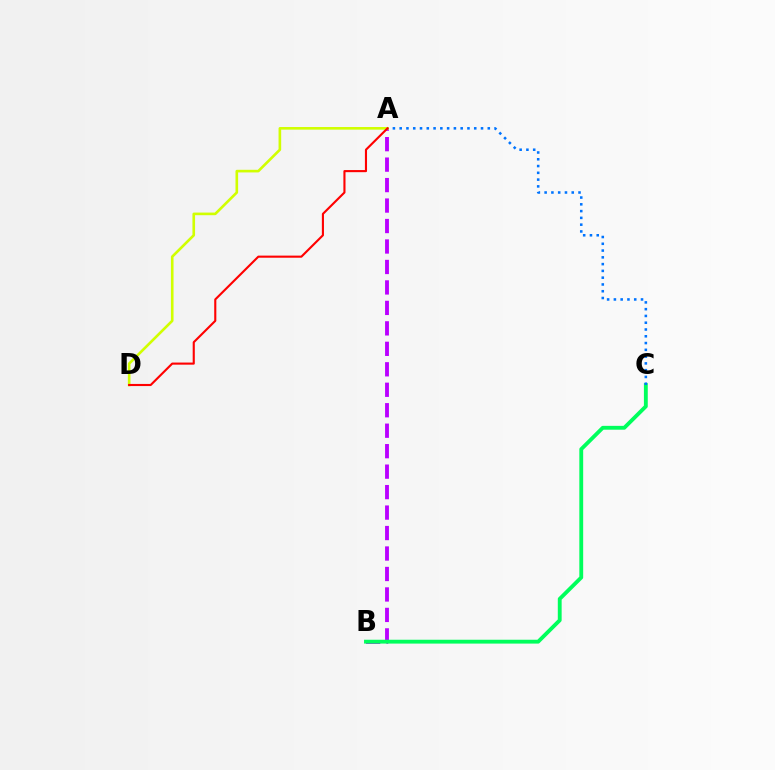{('A', 'B'): [{'color': '#b900ff', 'line_style': 'dashed', 'thickness': 2.78}], ('B', 'C'): [{'color': '#00ff5c', 'line_style': 'solid', 'thickness': 2.77}], ('A', 'C'): [{'color': '#0074ff', 'line_style': 'dotted', 'thickness': 1.84}], ('A', 'D'): [{'color': '#d1ff00', 'line_style': 'solid', 'thickness': 1.89}, {'color': '#ff0000', 'line_style': 'solid', 'thickness': 1.52}]}